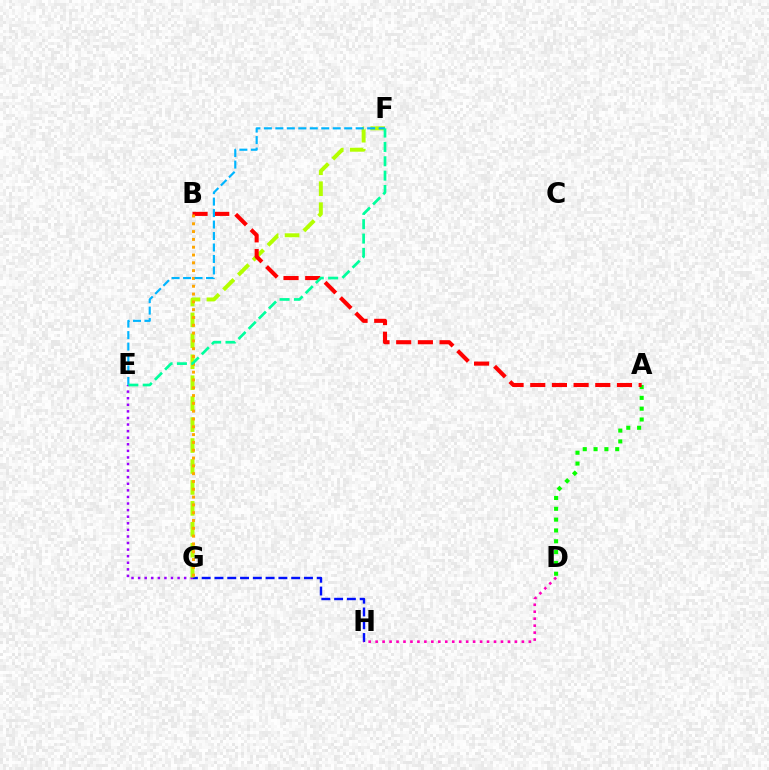{('A', 'D'): [{'color': '#08ff00', 'line_style': 'dotted', 'thickness': 2.94}], ('G', 'H'): [{'color': '#0010ff', 'line_style': 'dashed', 'thickness': 1.74}], ('E', 'G'): [{'color': '#9b00ff', 'line_style': 'dotted', 'thickness': 1.79}], ('F', 'G'): [{'color': '#b3ff00', 'line_style': 'dashed', 'thickness': 2.84}], ('D', 'H'): [{'color': '#ff00bd', 'line_style': 'dotted', 'thickness': 1.89}], ('A', 'B'): [{'color': '#ff0000', 'line_style': 'dashed', 'thickness': 2.95}], ('B', 'G'): [{'color': '#ffa500', 'line_style': 'dotted', 'thickness': 2.12}], ('E', 'F'): [{'color': '#00b5ff', 'line_style': 'dashed', 'thickness': 1.56}, {'color': '#00ff9d', 'line_style': 'dashed', 'thickness': 1.95}]}